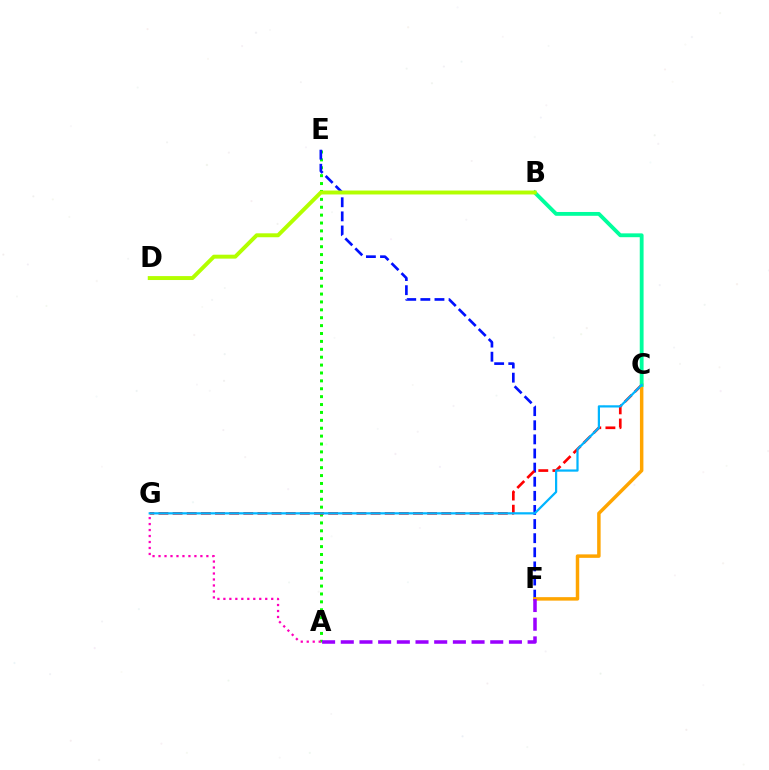{('A', 'E'): [{'color': '#08ff00', 'line_style': 'dotted', 'thickness': 2.14}], ('E', 'F'): [{'color': '#0010ff', 'line_style': 'dashed', 'thickness': 1.92}], ('C', 'G'): [{'color': '#ff0000', 'line_style': 'dashed', 'thickness': 1.92}, {'color': '#00b5ff', 'line_style': 'solid', 'thickness': 1.6}], ('C', 'F'): [{'color': '#ffa500', 'line_style': 'solid', 'thickness': 2.5}], ('B', 'C'): [{'color': '#00ff9d', 'line_style': 'solid', 'thickness': 2.76}], ('A', 'F'): [{'color': '#9b00ff', 'line_style': 'dashed', 'thickness': 2.54}], ('B', 'D'): [{'color': '#b3ff00', 'line_style': 'solid', 'thickness': 2.83}], ('A', 'G'): [{'color': '#ff00bd', 'line_style': 'dotted', 'thickness': 1.62}]}